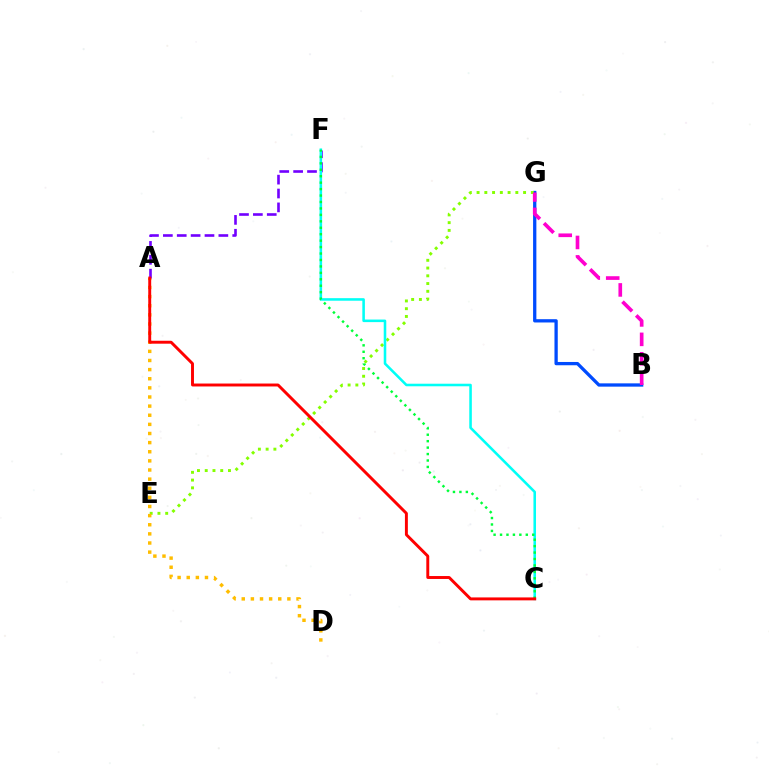{('B', 'G'): [{'color': '#004bff', 'line_style': 'solid', 'thickness': 2.37}, {'color': '#ff00cf', 'line_style': 'dashed', 'thickness': 2.64}], ('E', 'G'): [{'color': '#84ff00', 'line_style': 'dotted', 'thickness': 2.11}], ('A', 'D'): [{'color': '#ffbd00', 'line_style': 'dotted', 'thickness': 2.48}], ('A', 'F'): [{'color': '#7200ff', 'line_style': 'dashed', 'thickness': 1.89}], ('C', 'F'): [{'color': '#00fff6', 'line_style': 'solid', 'thickness': 1.84}, {'color': '#00ff39', 'line_style': 'dotted', 'thickness': 1.75}], ('A', 'C'): [{'color': '#ff0000', 'line_style': 'solid', 'thickness': 2.11}]}